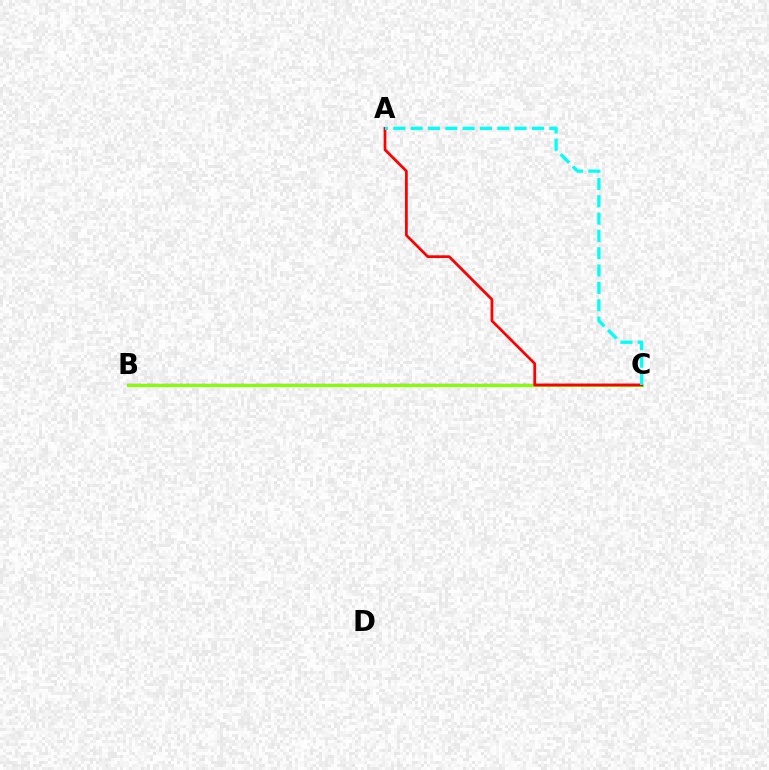{('B', 'C'): [{'color': '#7200ff', 'line_style': 'solid', 'thickness': 1.61}, {'color': '#84ff00', 'line_style': 'solid', 'thickness': 2.18}], ('A', 'C'): [{'color': '#ff0000', 'line_style': 'solid', 'thickness': 1.98}, {'color': '#00fff6', 'line_style': 'dashed', 'thickness': 2.35}]}